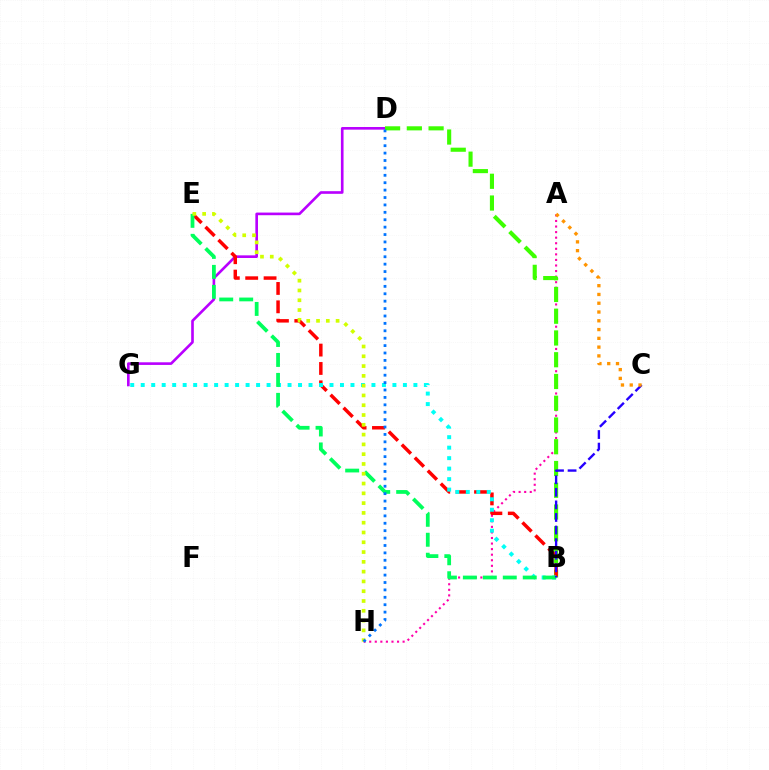{('D', 'G'): [{'color': '#b900ff', 'line_style': 'solid', 'thickness': 1.9}], ('A', 'H'): [{'color': '#ff00ac', 'line_style': 'dotted', 'thickness': 1.51}], ('B', 'D'): [{'color': '#3dff00', 'line_style': 'dashed', 'thickness': 2.96}], ('B', 'E'): [{'color': '#ff0000', 'line_style': 'dashed', 'thickness': 2.5}, {'color': '#00ff5c', 'line_style': 'dashed', 'thickness': 2.71}], ('B', 'G'): [{'color': '#00fff6', 'line_style': 'dotted', 'thickness': 2.85}], ('E', 'H'): [{'color': '#d1ff00', 'line_style': 'dotted', 'thickness': 2.66}], ('B', 'C'): [{'color': '#2500ff', 'line_style': 'dashed', 'thickness': 1.71}], ('D', 'H'): [{'color': '#0074ff', 'line_style': 'dotted', 'thickness': 2.01}], ('A', 'C'): [{'color': '#ff9400', 'line_style': 'dotted', 'thickness': 2.38}]}